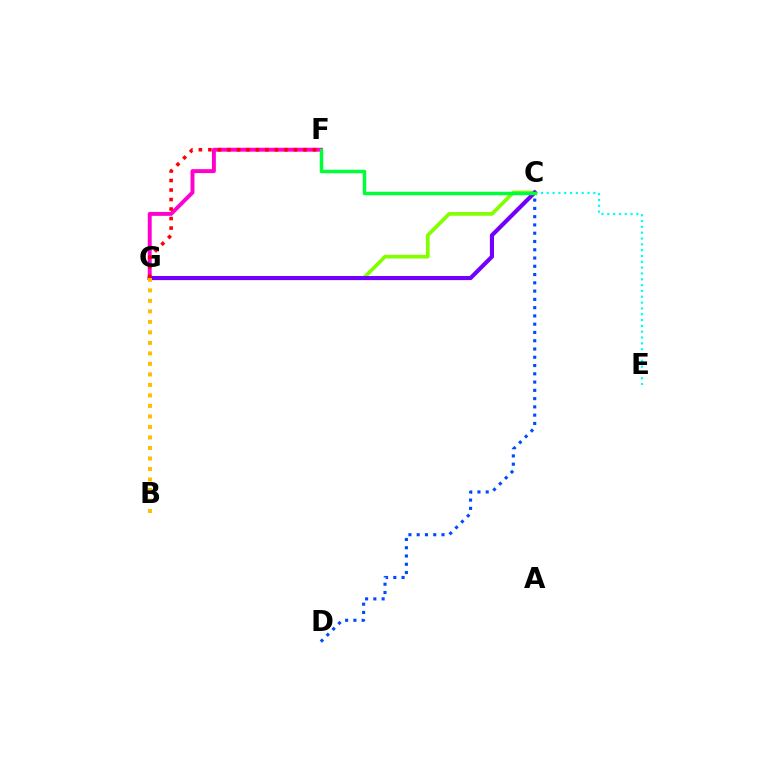{('C', 'G'): [{'color': '#84ff00', 'line_style': 'solid', 'thickness': 2.67}, {'color': '#7200ff', 'line_style': 'solid', 'thickness': 2.97}], ('C', 'E'): [{'color': '#00fff6', 'line_style': 'dotted', 'thickness': 1.58}], ('C', 'D'): [{'color': '#004bff', 'line_style': 'dotted', 'thickness': 2.25}], ('F', 'G'): [{'color': '#ff00cf', 'line_style': 'solid', 'thickness': 2.82}, {'color': '#ff0000', 'line_style': 'dotted', 'thickness': 2.58}], ('C', 'F'): [{'color': '#00ff39', 'line_style': 'solid', 'thickness': 2.51}], ('B', 'G'): [{'color': '#ffbd00', 'line_style': 'dotted', 'thickness': 2.85}]}